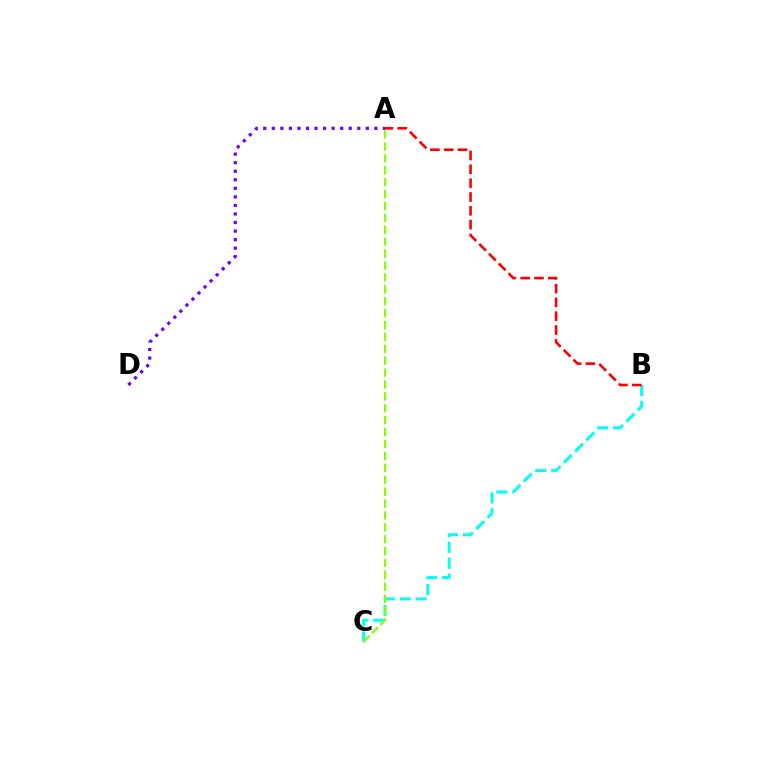{('B', 'C'): [{'color': '#00fff6', 'line_style': 'dashed', 'thickness': 2.16}], ('A', 'B'): [{'color': '#ff0000', 'line_style': 'dashed', 'thickness': 1.88}], ('A', 'C'): [{'color': '#84ff00', 'line_style': 'dashed', 'thickness': 1.62}], ('A', 'D'): [{'color': '#7200ff', 'line_style': 'dotted', 'thickness': 2.32}]}